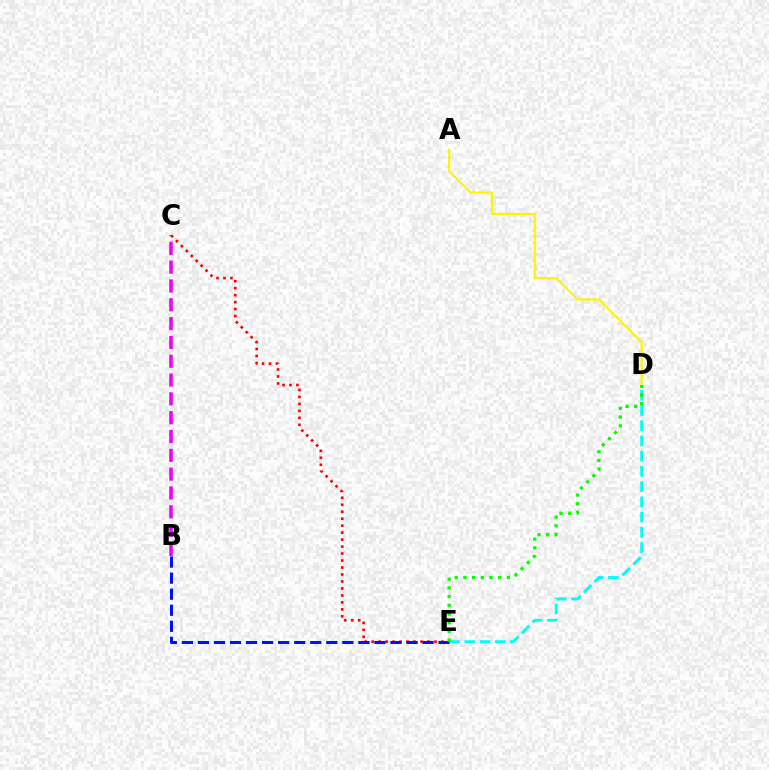{('A', 'D'): [{'color': '#fcf500', 'line_style': 'solid', 'thickness': 1.57}], ('D', 'E'): [{'color': '#00fff6', 'line_style': 'dashed', 'thickness': 2.07}, {'color': '#08ff00', 'line_style': 'dotted', 'thickness': 2.36}], ('C', 'E'): [{'color': '#ff0000', 'line_style': 'dotted', 'thickness': 1.89}], ('B', 'E'): [{'color': '#0010ff', 'line_style': 'dashed', 'thickness': 2.18}], ('B', 'C'): [{'color': '#ee00ff', 'line_style': 'dashed', 'thickness': 2.56}]}